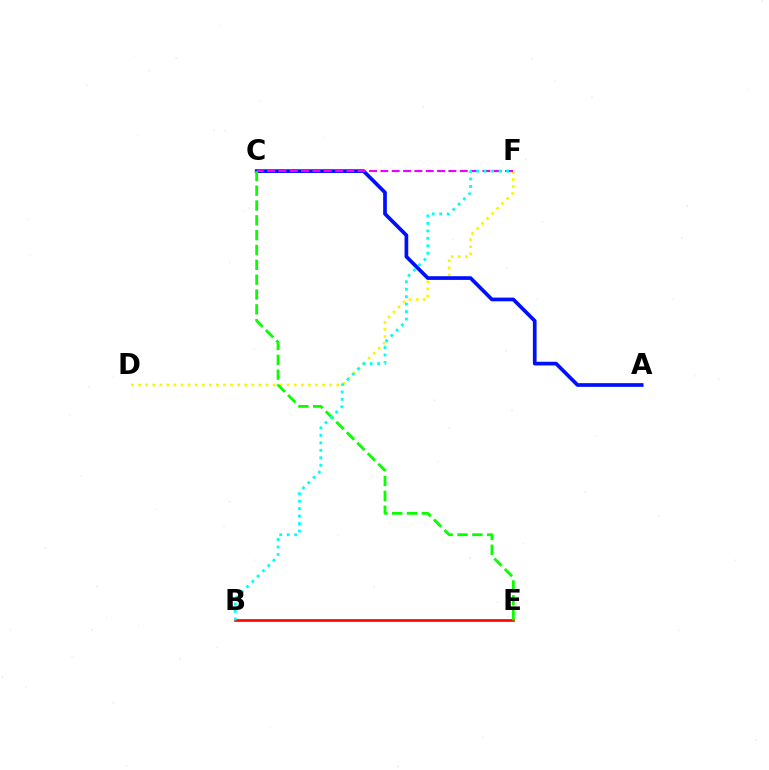{('B', 'E'): [{'color': '#ff0000', 'line_style': 'solid', 'thickness': 1.91}], ('D', 'F'): [{'color': '#fcf500', 'line_style': 'dotted', 'thickness': 1.92}], ('A', 'C'): [{'color': '#0010ff', 'line_style': 'solid', 'thickness': 2.67}], ('C', 'F'): [{'color': '#ee00ff', 'line_style': 'dashed', 'thickness': 1.54}], ('C', 'E'): [{'color': '#08ff00', 'line_style': 'dashed', 'thickness': 2.02}], ('B', 'F'): [{'color': '#00fff6', 'line_style': 'dotted', 'thickness': 2.03}]}